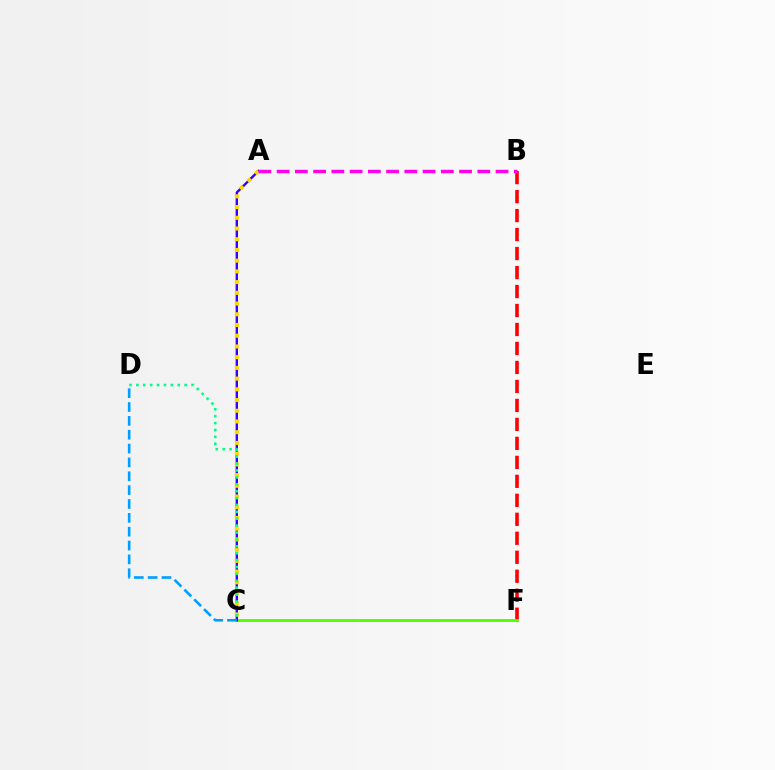{('B', 'F'): [{'color': '#ff0000', 'line_style': 'dashed', 'thickness': 2.58}], ('C', 'F'): [{'color': '#4fff00', 'line_style': 'solid', 'thickness': 2.04}], ('A', 'C'): [{'color': '#3700ff', 'line_style': 'solid', 'thickness': 1.72}, {'color': '#ffd500', 'line_style': 'dotted', 'thickness': 2.91}], ('C', 'D'): [{'color': '#009eff', 'line_style': 'dashed', 'thickness': 1.88}, {'color': '#00ff86', 'line_style': 'dotted', 'thickness': 1.87}], ('A', 'B'): [{'color': '#ff00ed', 'line_style': 'dashed', 'thickness': 2.48}]}